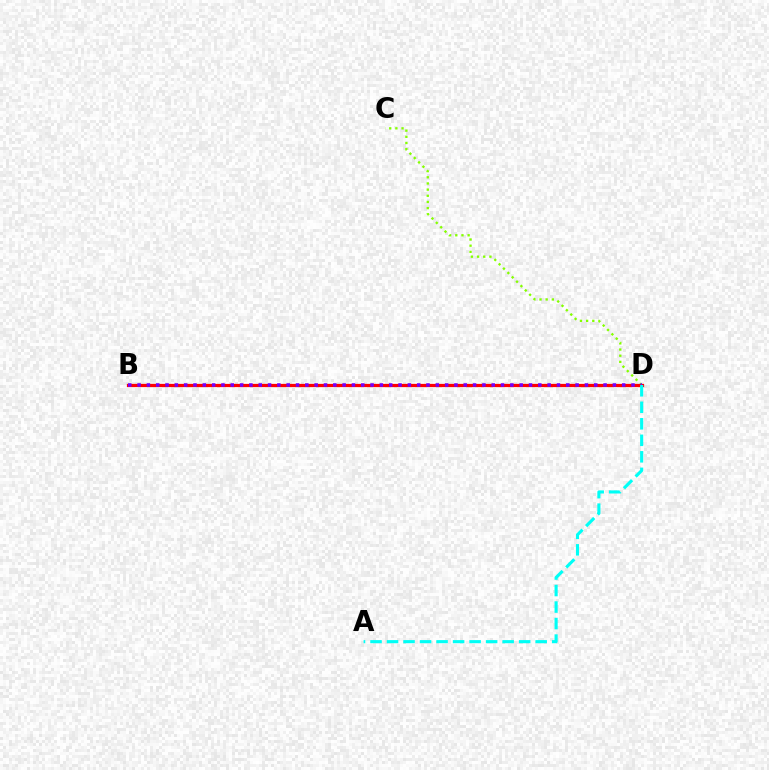{('C', 'D'): [{'color': '#84ff00', 'line_style': 'dotted', 'thickness': 1.68}], ('B', 'D'): [{'color': '#ff0000', 'line_style': 'solid', 'thickness': 2.33}, {'color': '#7200ff', 'line_style': 'dotted', 'thickness': 2.53}], ('A', 'D'): [{'color': '#00fff6', 'line_style': 'dashed', 'thickness': 2.24}]}